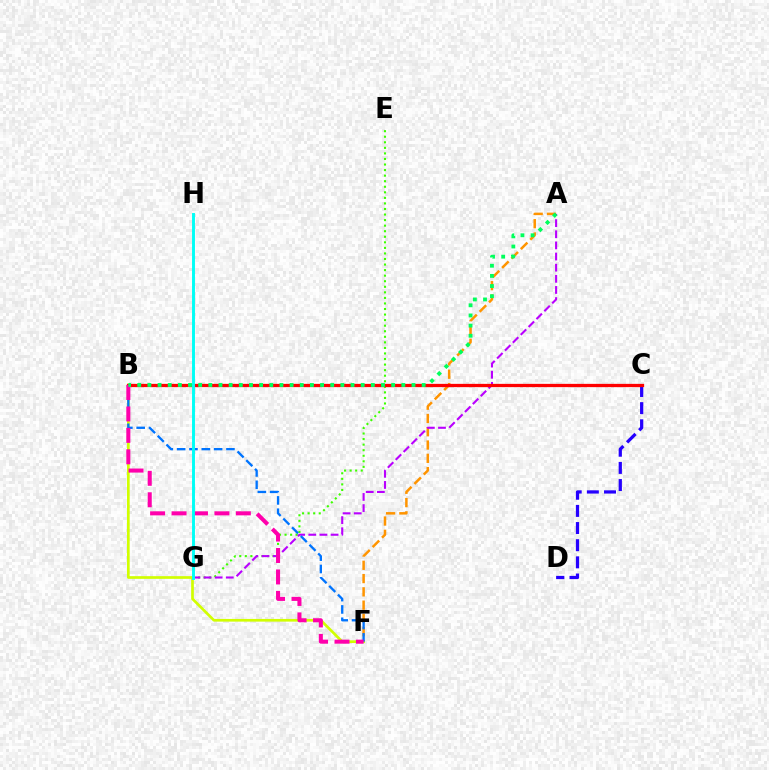{('A', 'F'): [{'color': '#ff9400', 'line_style': 'dashed', 'thickness': 1.8}], ('E', 'G'): [{'color': '#3dff00', 'line_style': 'dotted', 'thickness': 1.51}], ('B', 'F'): [{'color': '#d1ff00', 'line_style': 'solid', 'thickness': 1.93}, {'color': '#0074ff', 'line_style': 'dashed', 'thickness': 1.67}, {'color': '#ff00ac', 'line_style': 'dashed', 'thickness': 2.91}], ('C', 'D'): [{'color': '#2500ff', 'line_style': 'dashed', 'thickness': 2.33}], ('A', 'G'): [{'color': '#b900ff', 'line_style': 'dashed', 'thickness': 1.51}], ('B', 'C'): [{'color': '#ff0000', 'line_style': 'solid', 'thickness': 2.36}], ('G', 'H'): [{'color': '#00fff6', 'line_style': 'solid', 'thickness': 2.11}], ('A', 'B'): [{'color': '#00ff5c', 'line_style': 'dotted', 'thickness': 2.76}]}